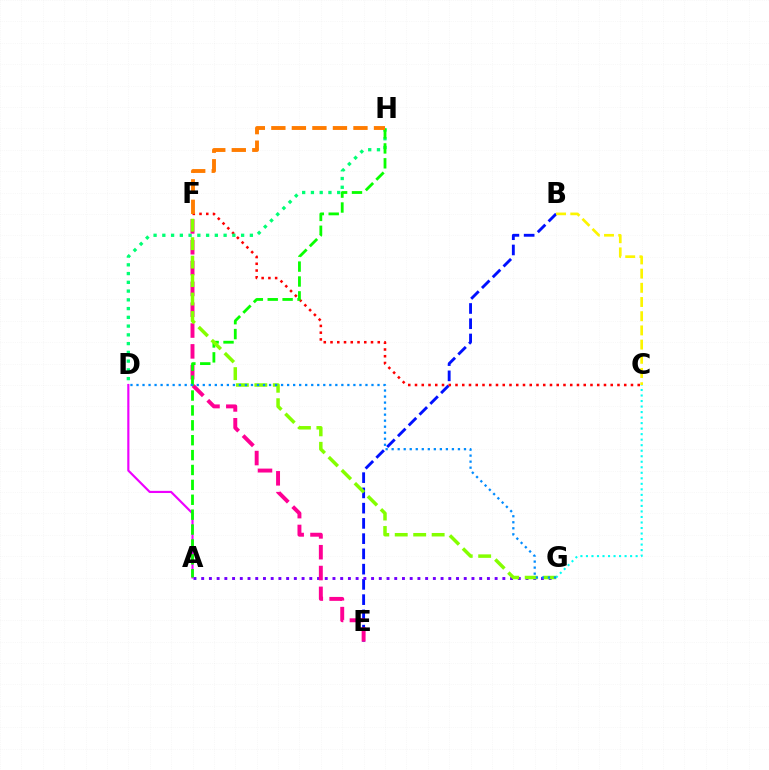{('C', 'G'): [{'color': '#00fff6', 'line_style': 'dotted', 'thickness': 1.5}], ('B', 'E'): [{'color': '#0010ff', 'line_style': 'dashed', 'thickness': 2.07}], ('B', 'C'): [{'color': '#fcf500', 'line_style': 'dashed', 'thickness': 1.93}], ('A', 'D'): [{'color': '#ee00ff', 'line_style': 'solid', 'thickness': 1.55}], ('A', 'G'): [{'color': '#7200ff', 'line_style': 'dotted', 'thickness': 2.1}], ('C', 'F'): [{'color': '#ff0000', 'line_style': 'dotted', 'thickness': 1.83}], ('D', 'H'): [{'color': '#00ff74', 'line_style': 'dotted', 'thickness': 2.38}], ('E', 'F'): [{'color': '#ff0094', 'line_style': 'dashed', 'thickness': 2.83}], ('A', 'H'): [{'color': '#08ff00', 'line_style': 'dashed', 'thickness': 2.02}], ('F', 'H'): [{'color': '#ff7c00', 'line_style': 'dashed', 'thickness': 2.79}], ('F', 'G'): [{'color': '#84ff00', 'line_style': 'dashed', 'thickness': 2.51}], ('D', 'G'): [{'color': '#008cff', 'line_style': 'dotted', 'thickness': 1.64}]}